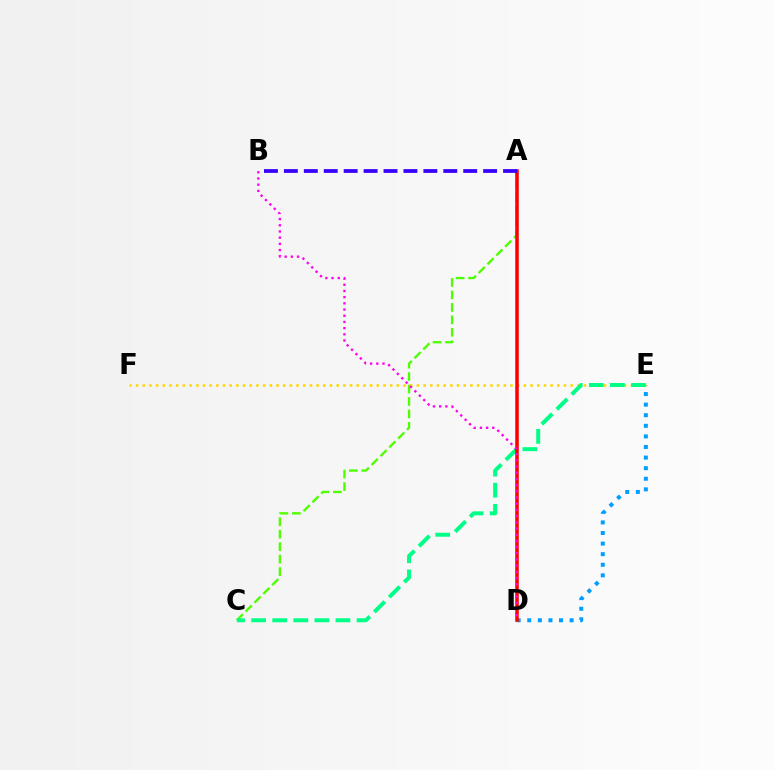{('D', 'E'): [{'color': '#009eff', 'line_style': 'dotted', 'thickness': 2.88}], ('E', 'F'): [{'color': '#ffd500', 'line_style': 'dotted', 'thickness': 1.82}], ('A', 'C'): [{'color': '#4fff00', 'line_style': 'dashed', 'thickness': 1.69}], ('C', 'E'): [{'color': '#00ff86', 'line_style': 'dashed', 'thickness': 2.86}], ('A', 'D'): [{'color': '#ff0000', 'line_style': 'solid', 'thickness': 2.54}], ('A', 'B'): [{'color': '#3700ff', 'line_style': 'dashed', 'thickness': 2.71}], ('B', 'D'): [{'color': '#ff00ed', 'line_style': 'dotted', 'thickness': 1.68}]}